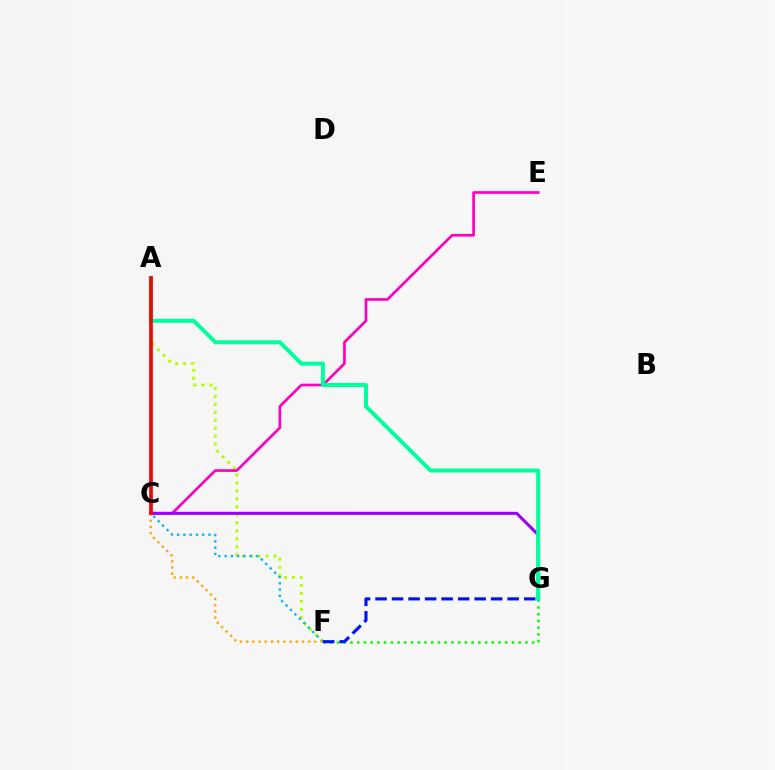{('A', 'F'): [{'color': '#b3ff00', 'line_style': 'dotted', 'thickness': 2.16}], ('C', 'E'): [{'color': '#ff00bd', 'line_style': 'solid', 'thickness': 1.93}], ('C', 'F'): [{'color': '#00b5ff', 'line_style': 'dotted', 'thickness': 1.7}, {'color': '#ffa500', 'line_style': 'dotted', 'thickness': 1.68}], ('C', 'G'): [{'color': '#9b00ff', 'line_style': 'solid', 'thickness': 2.19}], ('F', 'G'): [{'color': '#08ff00', 'line_style': 'dotted', 'thickness': 1.83}, {'color': '#0010ff', 'line_style': 'dashed', 'thickness': 2.24}], ('A', 'G'): [{'color': '#00ff9d', 'line_style': 'solid', 'thickness': 2.88}], ('A', 'C'): [{'color': '#ff0000', 'line_style': 'solid', 'thickness': 2.66}]}